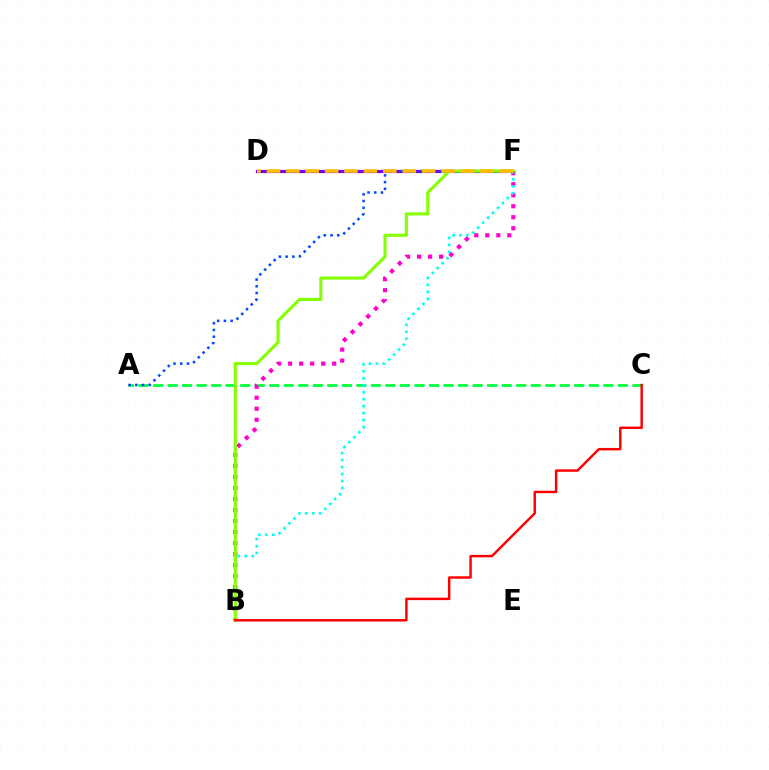{('A', 'C'): [{'color': '#00ff39', 'line_style': 'dashed', 'thickness': 1.97}], ('B', 'F'): [{'color': '#ff00cf', 'line_style': 'dotted', 'thickness': 2.99}, {'color': '#00fff6', 'line_style': 'dotted', 'thickness': 1.89}, {'color': '#84ff00', 'line_style': 'solid', 'thickness': 2.22}], ('D', 'F'): [{'color': '#7200ff', 'line_style': 'solid', 'thickness': 2.27}, {'color': '#ffbd00', 'line_style': 'dashed', 'thickness': 2.64}], ('A', 'F'): [{'color': '#004bff', 'line_style': 'dotted', 'thickness': 1.83}], ('B', 'C'): [{'color': '#ff0000', 'line_style': 'solid', 'thickness': 1.77}]}